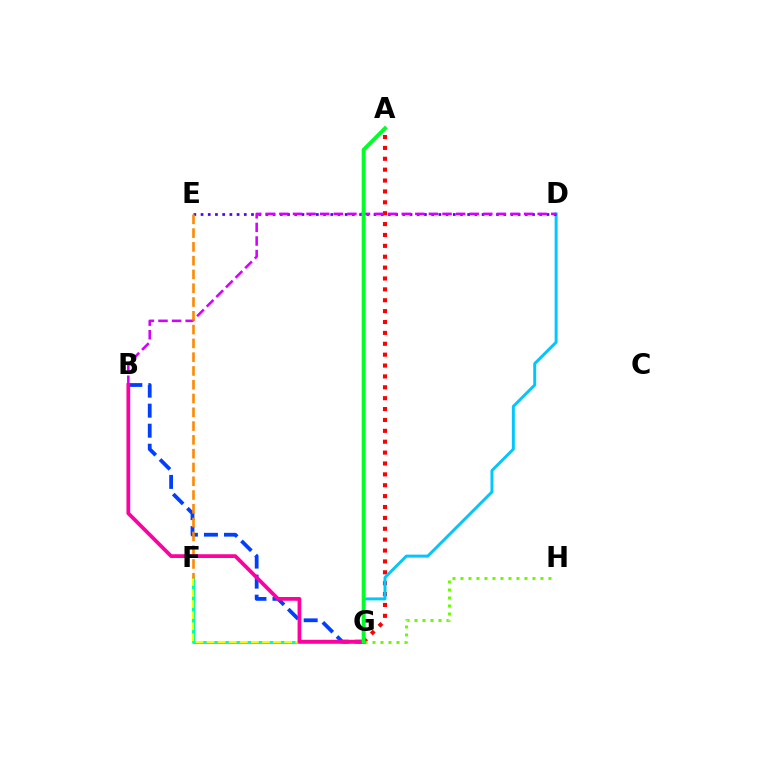{('A', 'G'): [{'color': '#ff0000', 'line_style': 'dotted', 'thickness': 2.96}, {'color': '#00ff27', 'line_style': 'solid', 'thickness': 2.78}], ('F', 'G'): [{'color': '#00ffaf', 'line_style': 'solid', 'thickness': 2.17}, {'color': '#eeff00', 'line_style': 'dashed', 'thickness': 1.51}], ('B', 'G'): [{'color': '#003fff', 'line_style': 'dashed', 'thickness': 2.72}, {'color': '#ff00a0', 'line_style': 'solid', 'thickness': 2.7}], ('G', 'H'): [{'color': '#66ff00', 'line_style': 'dotted', 'thickness': 2.17}], ('D', 'G'): [{'color': '#00c7ff', 'line_style': 'solid', 'thickness': 2.14}], ('D', 'E'): [{'color': '#4f00ff', 'line_style': 'dotted', 'thickness': 1.96}], ('B', 'D'): [{'color': '#d600ff', 'line_style': 'dashed', 'thickness': 1.85}], ('E', 'F'): [{'color': '#ff8800', 'line_style': 'dashed', 'thickness': 1.87}]}